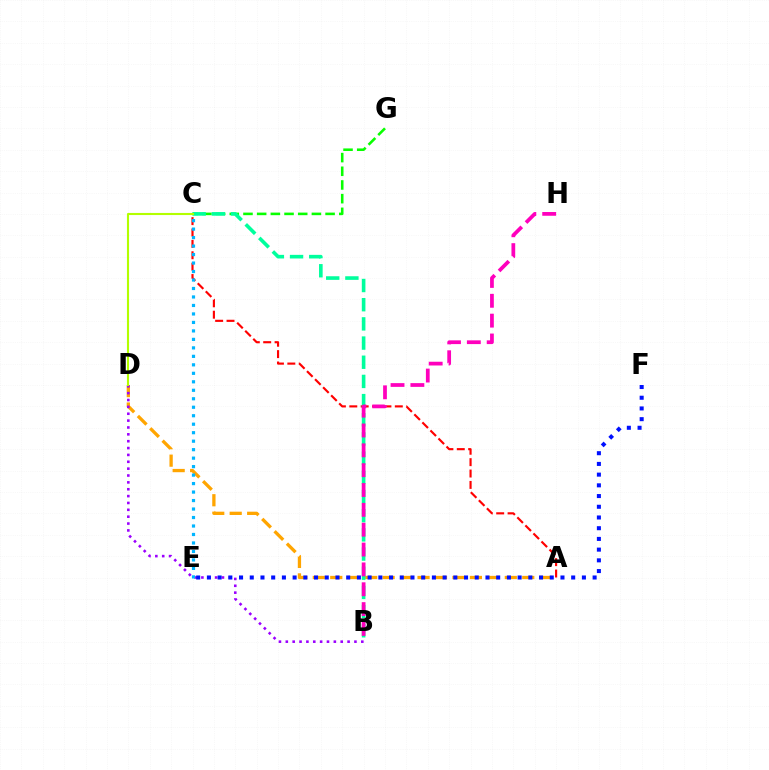{('A', 'D'): [{'color': '#ffa500', 'line_style': 'dashed', 'thickness': 2.37}], ('B', 'D'): [{'color': '#9b00ff', 'line_style': 'dotted', 'thickness': 1.86}], ('A', 'C'): [{'color': '#ff0000', 'line_style': 'dashed', 'thickness': 1.55}], ('C', 'G'): [{'color': '#08ff00', 'line_style': 'dashed', 'thickness': 1.86}], ('B', 'C'): [{'color': '#00ff9d', 'line_style': 'dashed', 'thickness': 2.61}], ('E', 'F'): [{'color': '#0010ff', 'line_style': 'dotted', 'thickness': 2.91}], ('B', 'H'): [{'color': '#ff00bd', 'line_style': 'dashed', 'thickness': 2.7}], ('C', 'E'): [{'color': '#00b5ff', 'line_style': 'dotted', 'thickness': 2.3}], ('C', 'D'): [{'color': '#b3ff00', 'line_style': 'solid', 'thickness': 1.52}]}